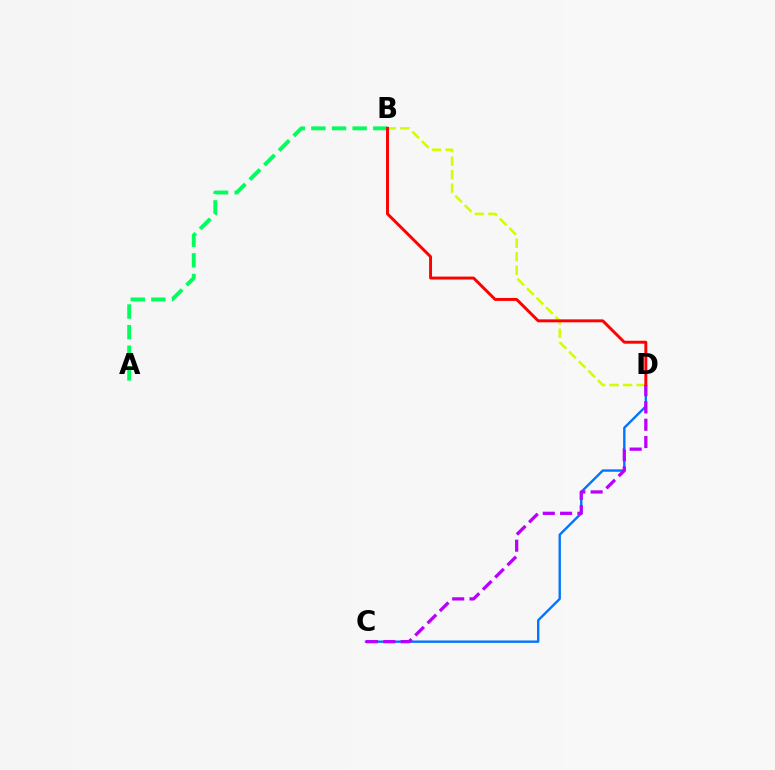{('C', 'D'): [{'color': '#0074ff', 'line_style': 'solid', 'thickness': 1.7}, {'color': '#b900ff', 'line_style': 'dashed', 'thickness': 2.35}], ('A', 'B'): [{'color': '#00ff5c', 'line_style': 'dashed', 'thickness': 2.8}], ('B', 'D'): [{'color': '#d1ff00', 'line_style': 'dashed', 'thickness': 1.83}, {'color': '#ff0000', 'line_style': 'solid', 'thickness': 2.11}]}